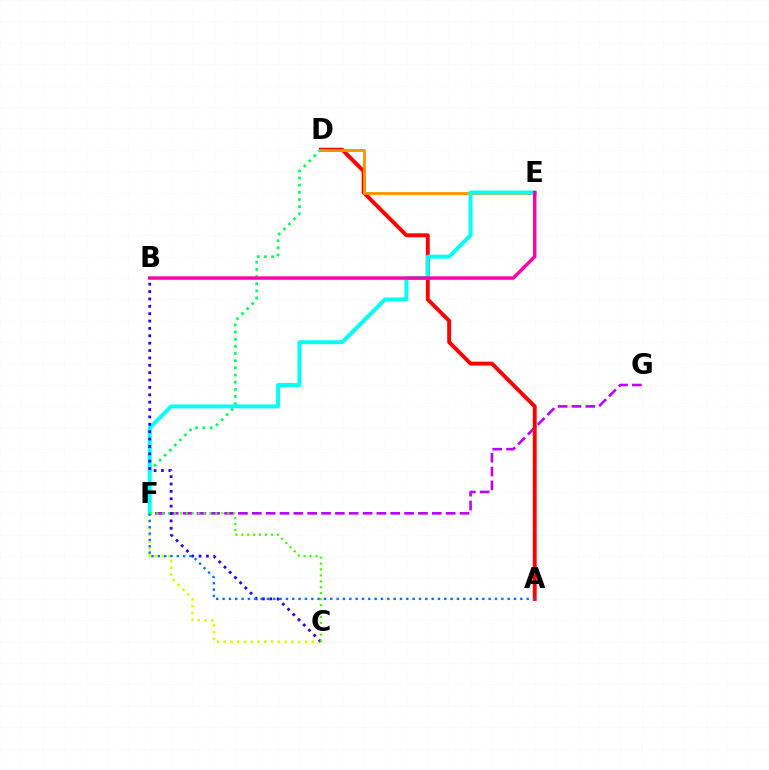{('F', 'G'): [{'color': '#b900ff', 'line_style': 'dashed', 'thickness': 1.88}], ('A', 'D'): [{'color': '#ff0000', 'line_style': 'solid', 'thickness': 2.82}], ('D', 'E'): [{'color': '#ff9400', 'line_style': 'solid', 'thickness': 2.06}], ('D', 'F'): [{'color': '#00ff5c', 'line_style': 'dotted', 'thickness': 1.94}], ('E', 'F'): [{'color': '#00fff6', 'line_style': 'solid', 'thickness': 2.83}], ('C', 'F'): [{'color': '#d1ff00', 'line_style': 'dotted', 'thickness': 1.84}, {'color': '#3dff00', 'line_style': 'dotted', 'thickness': 1.61}], ('B', 'C'): [{'color': '#2500ff', 'line_style': 'dotted', 'thickness': 2.0}], ('A', 'F'): [{'color': '#0074ff', 'line_style': 'dotted', 'thickness': 1.72}], ('B', 'E'): [{'color': '#ff00ac', 'line_style': 'solid', 'thickness': 2.46}]}